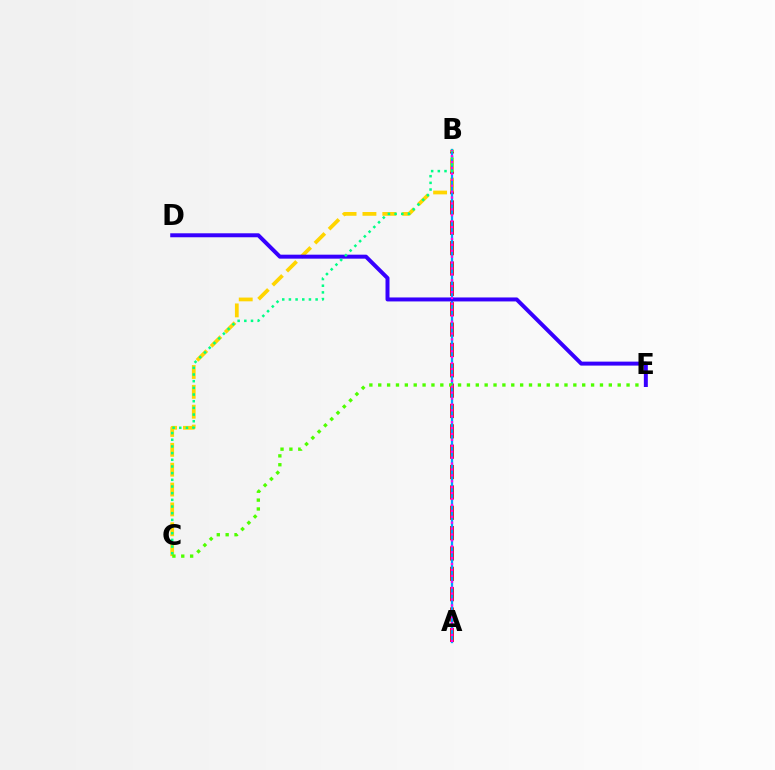{('A', 'B'): [{'color': '#ff0000', 'line_style': 'dashed', 'thickness': 2.77}, {'color': '#009eff', 'line_style': 'solid', 'thickness': 1.66}, {'color': '#ff00ed', 'line_style': 'dotted', 'thickness': 1.61}], ('B', 'C'): [{'color': '#ffd500', 'line_style': 'dashed', 'thickness': 2.7}, {'color': '#00ff86', 'line_style': 'dotted', 'thickness': 1.81}], ('C', 'E'): [{'color': '#4fff00', 'line_style': 'dotted', 'thickness': 2.41}], ('D', 'E'): [{'color': '#3700ff', 'line_style': 'solid', 'thickness': 2.86}]}